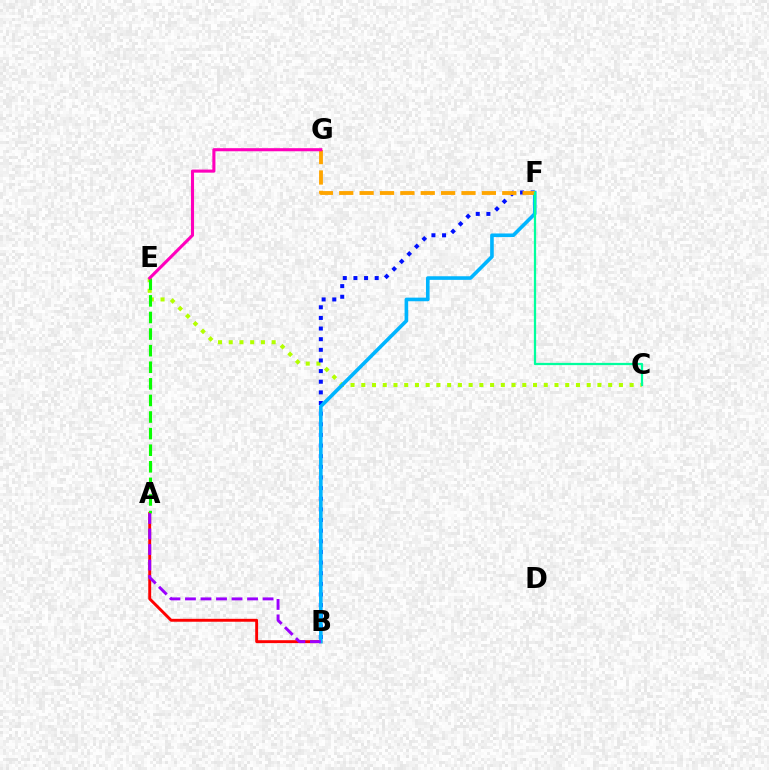{('C', 'E'): [{'color': '#b3ff00', 'line_style': 'dotted', 'thickness': 2.92}], ('A', 'B'): [{'color': '#ff0000', 'line_style': 'solid', 'thickness': 2.1}, {'color': '#9b00ff', 'line_style': 'dashed', 'thickness': 2.11}], ('A', 'E'): [{'color': '#08ff00', 'line_style': 'dashed', 'thickness': 2.25}], ('B', 'F'): [{'color': '#0010ff', 'line_style': 'dotted', 'thickness': 2.89}, {'color': '#00b5ff', 'line_style': 'solid', 'thickness': 2.61}], ('F', 'G'): [{'color': '#ffa500', 'line_style': 'dashed', 'thickness': 2.77}], ('E', 'G'): [{'color': '#ff00bd', 'line_style': 'solid', 'thickness': 2.22}], ('C', 'F'): [{'color': '#00ff9d', 'line_style': 'solid', 'thickness': 1.63}]}